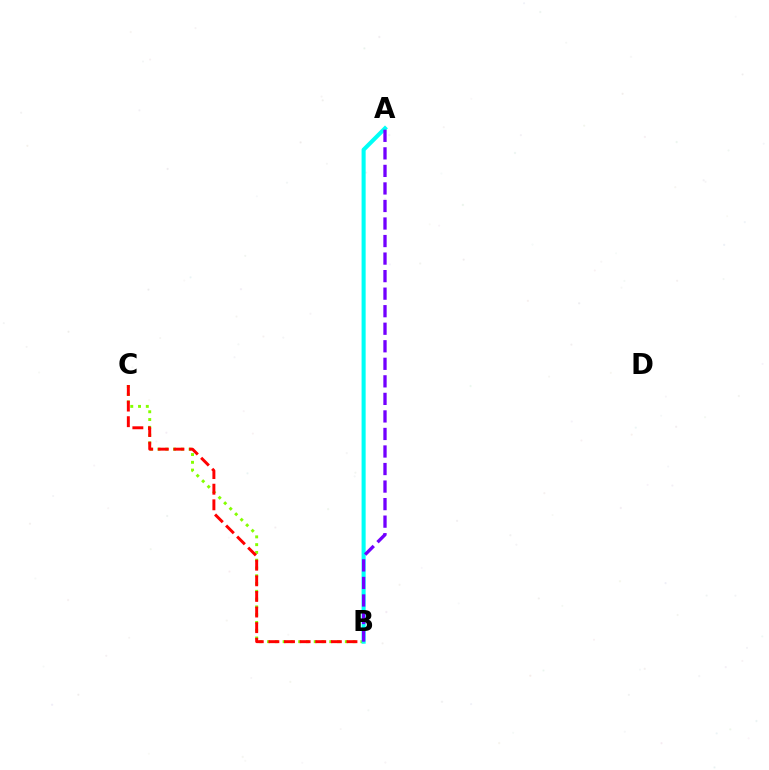{('B', 'C'): [{'color': '#84ff00', 'line_style': 'dotted', 'thickness': 2.11}, {'color': '#ff0000', 'line_style': 'dashed', 'thickness': 2.12}], ('A', 'B'): [{'color': '#00fff6', 'line_style': 'solid', 'thickness': 2.93}, {'color': '#7200ff', 'line_style': 'dashed', 'thickness': 2.38}]}